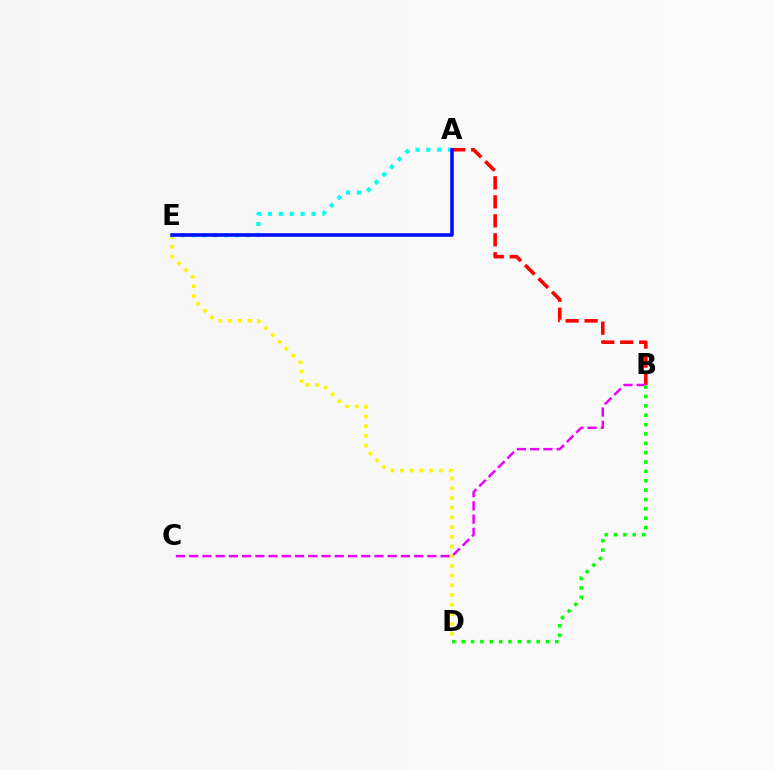{('A', 'B'): [{'color': '#ff0000', 'line_style': 'dashed', 'thickness': 2.58}], ('D', 'E'): [{'color': '#fcf500', 'line_style': 'dotted', 'thickness': 2.63}], ('B', 'C'): [{'color': '#ee00ff', 'line_style': 'dashed', 'thickness': 1.8}], ('A', 'E'): [{'color': '#00fff6', 'line_style': 'dotted', 'thickness': 2.95}, {'color': '#0010ff', 'line_style': 'solid', 'thickness': 2.59}], ('B', 'D'): [{'color': '#08ff00', 'line_style': 'dotted', 'thickness': 2.54}]}